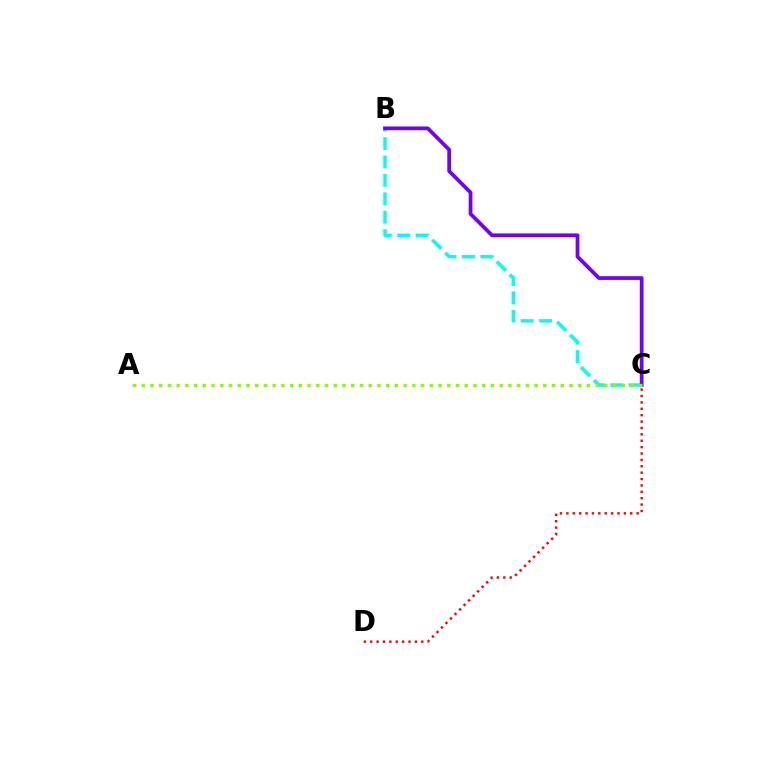{('C', 'D'): [{'color': '#ff0000', 'line_style': 'dotted', 'thickness': 1.74}], ('B', 'C'): [{'color': '#00fff6', 'line_style': 'dashed', 'thickness': 2.5}, {'color': '#7200ff', 'line_style': 'solid', 'thickness': 2.69}], ('A', 'C'): [{'color': '#84ff00', 'line_style': 'dotted', 'thickness': 2.37}]}